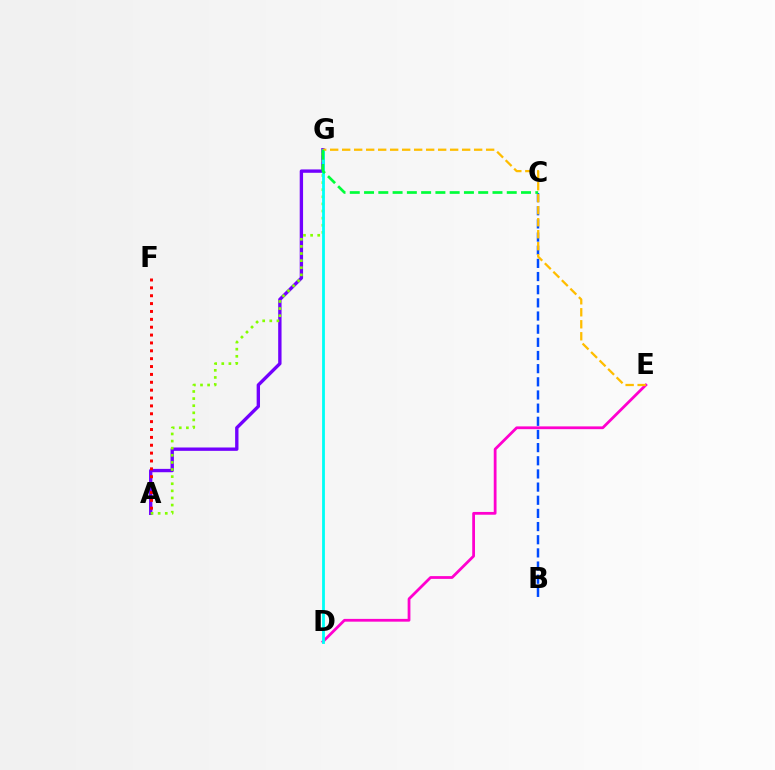{('B', 'C'): [{'color': '#004bff', 'line_style': 'dashed', 'thickness': 1.79}], ('A', 'G'): [{'color': '#7200ff', 'line_style': 'solid', 'thickness': 2.41}, {'color': '#84ff00', 'line_style': 'dotted', 'thickness': 1.93}], ('D', 'E'): [{'color': '#ff00cf', 'line_style': 'solid', 'thickness': 2.0}], ('D', 'G'): [{'color': '#00fff6', 'line_style': 'solid', 'thickness': 2.02}], ('A', 'F'): [{'color': '#ff0000', 'line_style': 'dotted', 'thickness': 2.14}], ('E', 'G'): [{'color': '#ffbd00', 'line_style': 'dashed', 'thickness': 1.63}], ('C', 'G'): [{'color': '#00ff39', 'line_style': 'dashed', 'thickness': 1.94}]}